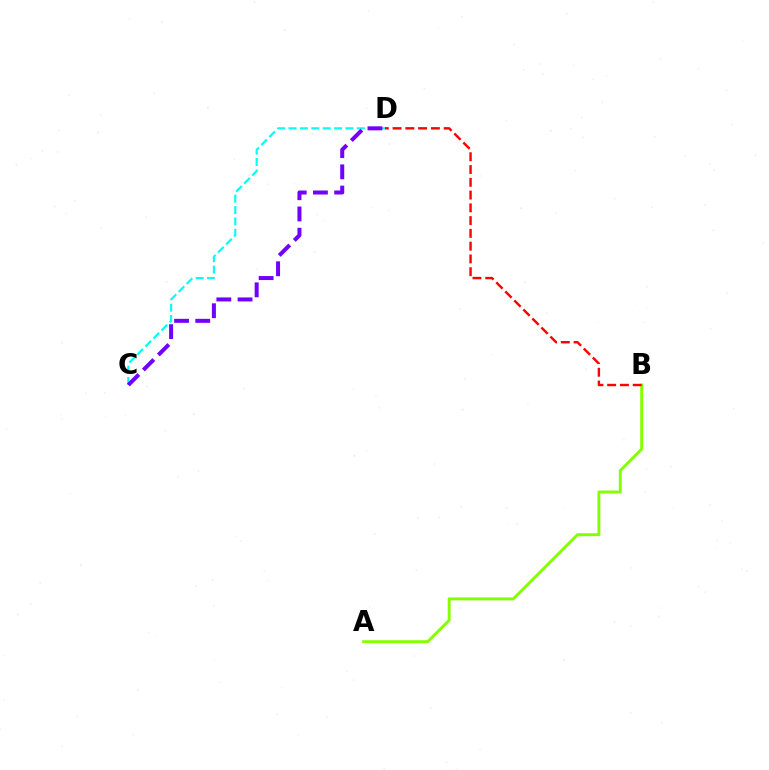{('A', 'B'): [{'color': '#84ff00', 'line_style': 'solid', 'thickness': 2.1}], ('B', 'D'): [{'color': '#ff0000', 'line_style': 'dashed', 'thickness': 1.73}], ('C', 'D'): [{'color': '#00fff6', 'line_style': 'dashed', 'thickness': 1.55}, {'color': '#7200ff', 'line_style': 'dashed', 'thickness': 2.88}]}